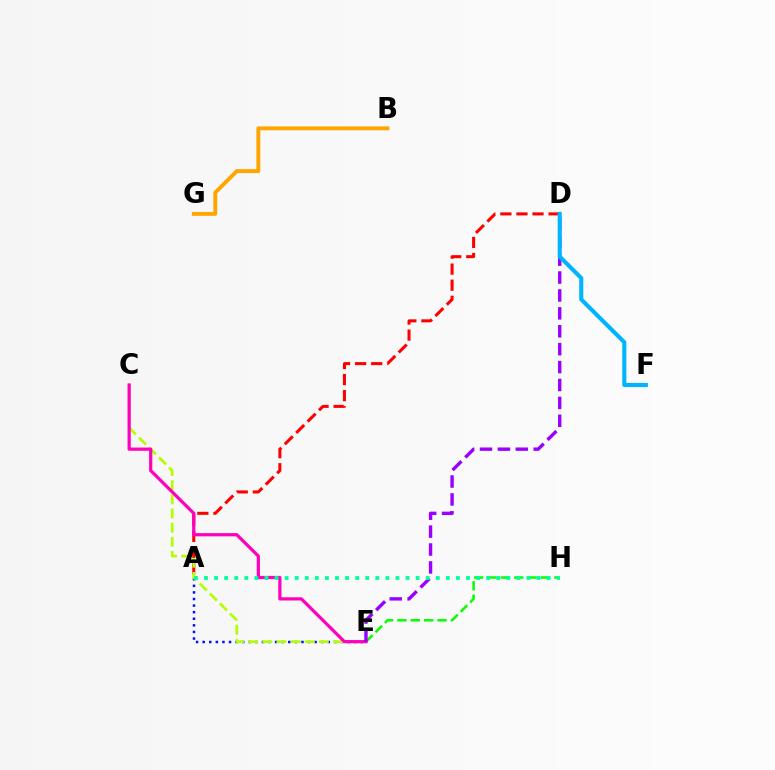{('A', 'E'): [{'color': '#0010ff', 'line_style': 'dotted', 'thickness': 1.79}], ('A', 'D'): [{'color': '#ff0000', 'line_style': 'dashed', 'thickness': 2.18}], ('E', 'H'): [{'color': '#08ff00', 'line_style': 'dashed', 'thickness': 1.82}], ('B', 'G'): [{'color': '#ffa500', 'line_style': 'solid', 'thickness': 2.8}], ('C', 'E'): [{'color': '#b3ff00', 'line_style': 'dashed', 'thickness': 1.92}, {'color': '#ff00bd', 'line_style': 'solid', 'thickness': 2.32}], ('D', 'E'): [{'color': '#9b00ff', 'line_style': 'dashed', 'thickness': 2.43}], ('D', 'F'): [{'color': '#00b5ff', 'line_style': 'solid', 'thickness': 2.95}], ('A', 'H'): [{'color': '#00ff9d', 'line_style': 'dotted', 'thickness': 2.74}]}